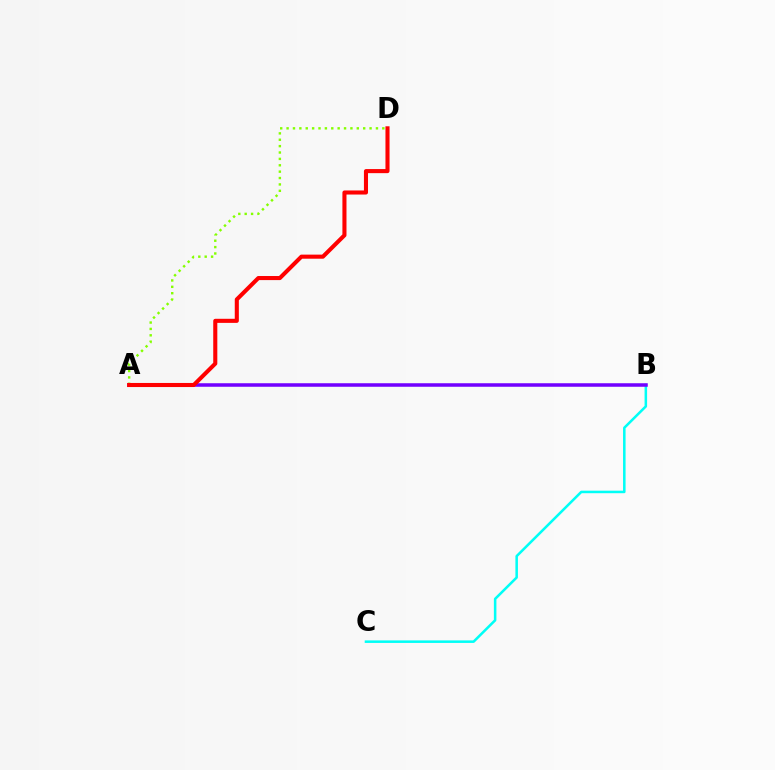{('B', 'C'): [{'color': '#00fff6', 'line_style': 'solid', 'thickness': 1.82}], ('A', 'B'): [{'color': '#7200ff', 'line_style': 'solid', 'thickness': 2.53}], ('A', 'D'): [{'color': '#84ff00', 'line_style': 'dotted', 'thickness': 1.73}, {'color': '#ff0000', 'line_style': 'solid', 'thickness': 2.94}]}